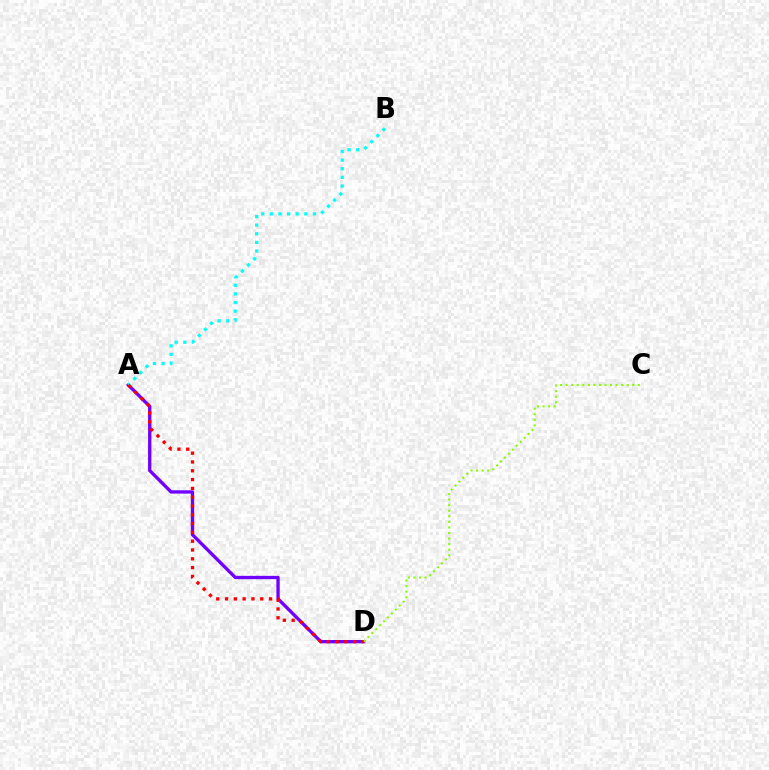{('A', 'D'): [{'color': '#7200ff', 'line_style': 'solid', 'thickness': 2.39}, {'color': '#ff0000', 'line_style': 'dotted', 'thickness': 2.39}], ('C', 'D'): [{'color': '#84ff00', 'line_style': 'dotted', 'thickness': 1.51}], ('A', 'B'): [{'color': '#00fff6', 'line_style': 'dotted', 'thickness': 2.34}]}